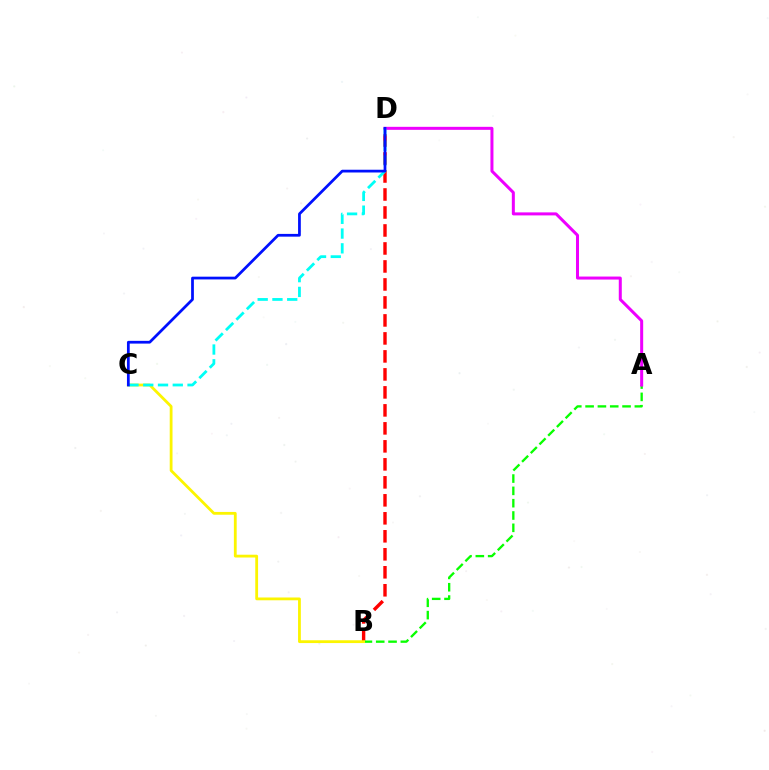{('B', 'D'): [{'color': '#ff0000', 'line_style': 'dashed', 'thickness': 2.44}], ('A', 'B'): [{'color': '#08ff00', 'line_style': 'dashed', 'thickness': 1.67}], ('A', 'D'): [{'color': '#ee00ff', 'line_style': 'solid', 'thickness': 2.17}], ('B', 'C'): [{'color': '#fcf500', 'line_style': 'solid', 'thickness': 2.01}], ('C', 'D'): [{'color': '#00fff6', 'line_style': 'dashed', 'thickness': 2.01}, {'color': '#0010ff', 'line_style': 'solid', 'thickness': 1.98}]}